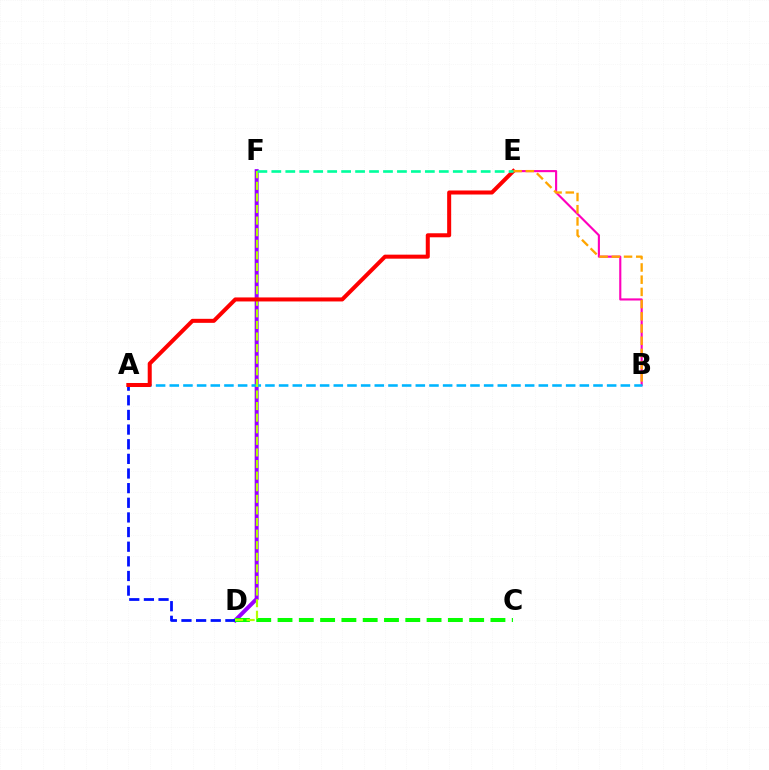{('D', 'F'): [{'color': '#9b00ff', 'line_style': 'solid', 'thickness': 2.88}, {'color': '#b3ff00', 'line_style': 'dashed', 'thickness': 1.57}], ('B', 'E'): [{'color': '#ff00bd', 'line_style': 'solid', 'thickness': 1.54}, {'color': '#ffa500', 'line_style': 'dashed', 'thickness': 1.66}], ('A', 'D'): [{'color': '#0010ff', 'line_style': 'dashed', 'thickness': 1.99}], ('C', 'D'): [{'color': '#08ff00', 'line_style': 'dashed', 'thickness': 2.89}], ('A', 'B'): [{'color': '#00b5ff', 'line_style': 'dashed', 'thickness': 1.86}], ('A', 'E'): [{'color': '#ff0000', 'line_style': 'solid', 'thickness': 2.9}], ('E', 'F'): [{'color': '#00ff9d', 'line_style': 'dashed', 'thickness': 1.9}]}